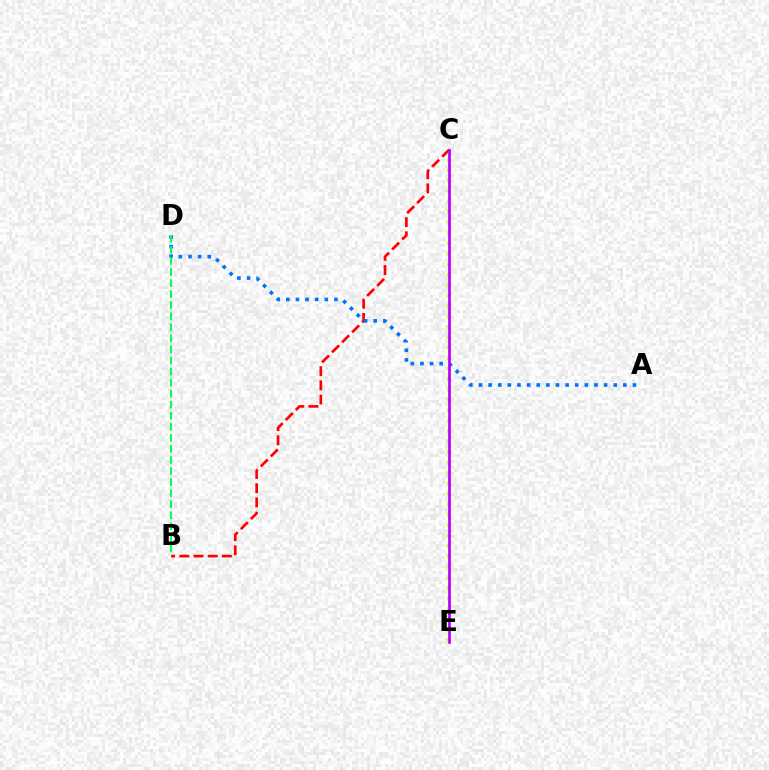{('C', 'E'): [{'color': '#d1ff00', 'line_style': 'dotted', 'thickness': 2.84}, {'color': '#b900ff', 'line_style': 'solid', 'thickness': 1.95}], ('B', 'C'): [{'color': '#ff0000', 'line_style': 'dashed', 'thickness': 1.93}], ('A', 'D'): [{'color': '#0074ff', 'line_style': 'dotted', 'thickness': 2.62}], ('B', 'D'): [{'color': '#00ff5c', 'line_style': 'dashed', 'thickness': 1.5}]}